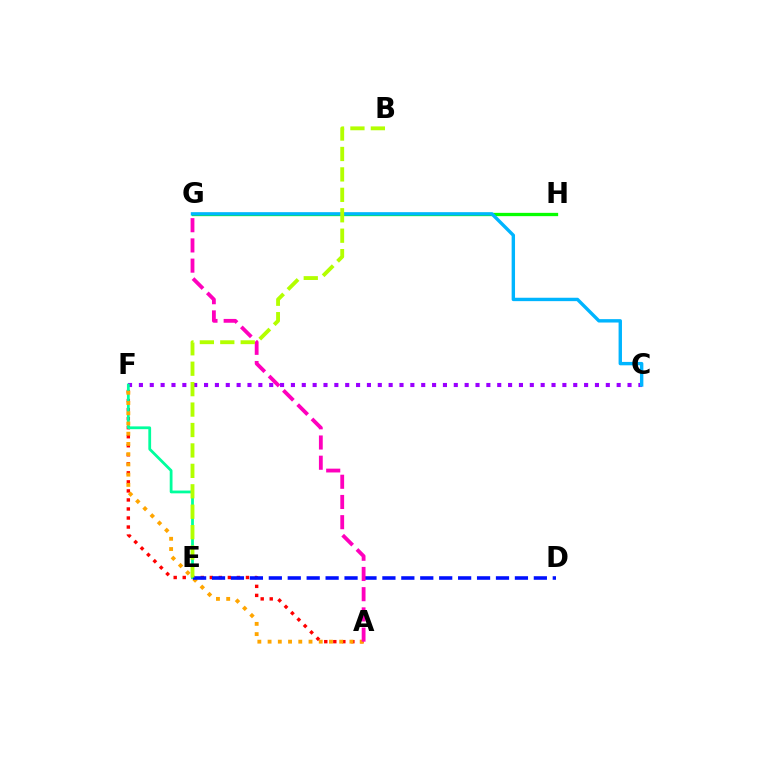{('G', 'H'): [{'color': '#08ff00', 'line_style': 'solid', 'thickness': 2.37}], ('C', 'F'): [{'color': '#9b00ff', 'line_style': 'dotted', 'thickness': 2.95}], ('A', 'F'): [{'color': '#ff0000', 'line_style': 'dotted', 'thickness': 2.45}, {'color': '#ffa500', 'line_style': 'dotted', 'thickness': 2.78}], ('E', 'F'): [{'color': '#00ff9d', 'line_style': 'solid', 'thickness': 2.0}], ('D', 'E'): [{'color': '#0010ff', 'line_style': 'dashed', 'thickness': 2.57}], ('C', 'G'): [{'color': '#00b5ff', 'line_style': 'solid', 'thickness': 2.44}], ('A', 'G'): [{'color': '#ff00bd', 'line_style': 'dashed', 'thickness': 2.75}], ('B', 'E'): [{'color': '#b3ff00', 'line_style': 'dashed', 'thickness': 2.78}]}